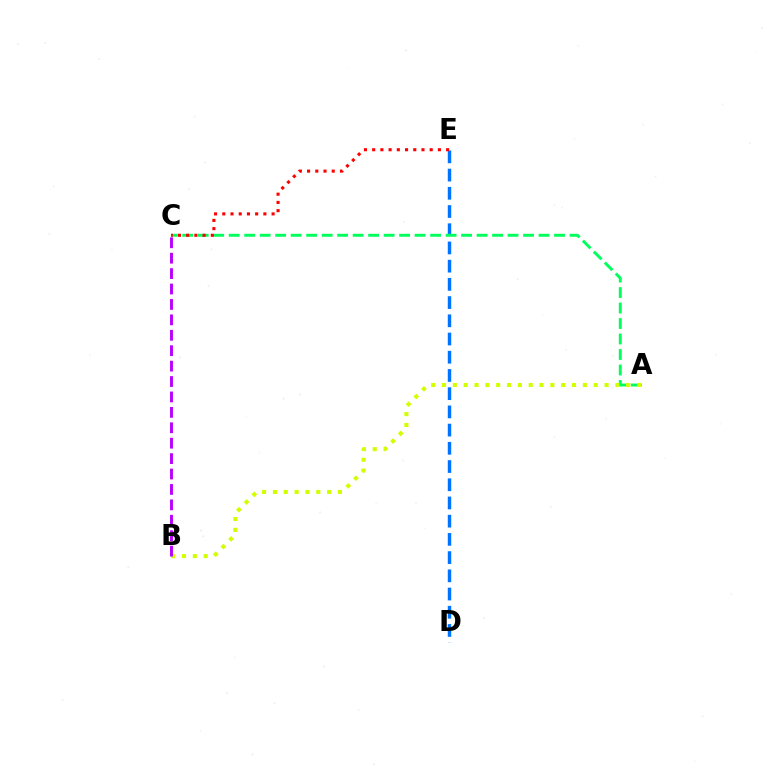{('D', 'E'): [{'color': '#0074ff', 'line_style': 'dashed', 'thickness': 2.47}], ('A', 'C'): [{'color': '#00ff5c', 'line_style': 'dashed', 'thickness': 2.1}], ('A', 'B'): [{'color': '#d1ff00', 'line_style': 'dotted', 'thickness': 2.94}], ('B', 'C'): [{'color': '#b900ff', 'line_style': 'dashed', 'thickness': 2.09}], ('C', 'E'): [{'color': '#ff0000', 'line_style': 'dotted', 'thickness': 2.23}]}